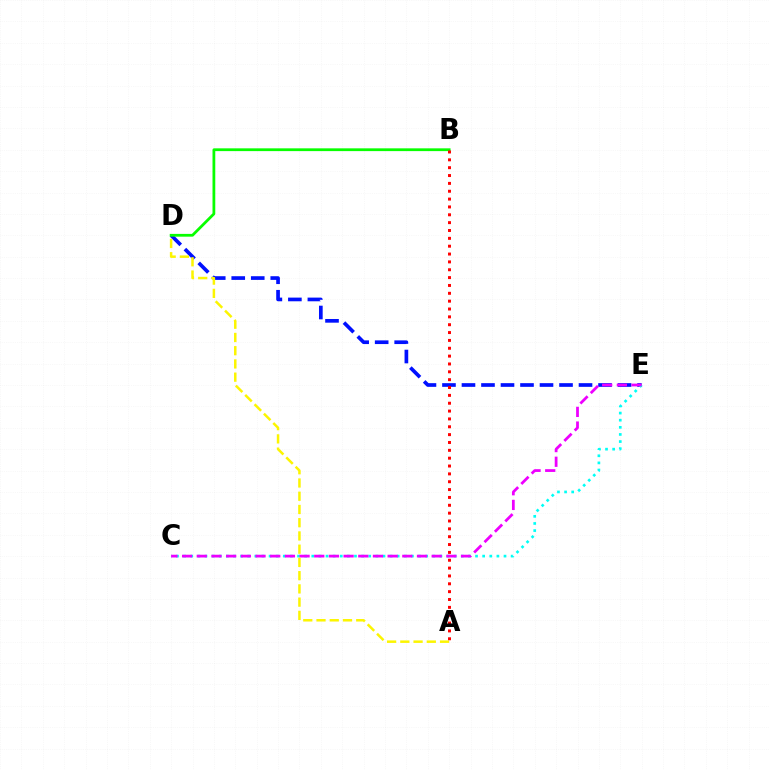{('D', 'E'): [{'color': '#0010ff', 'line_style': 'dashed', 'thickness': 2.65}], ('C', 'E'): [{'color': '#00fff6', 'line_style': 'dotted', 'thickness': 1.93}, {'color': '#ee00ff', 'line_style': 'dashed', 'thickness': 1.99}], ('B', 'D'): [{'color': '#08ff00', 'line_style': 'solid', 'thickness': 2.0}], ('A', 'D'): [{'color': '#fcf500', 'line_style': 'dashed', 'thickness': 1.8}], ('A', 'B'): [{'color': '#ff0000', 'line_style': 'dotted', 'thickness': 2.13}]}